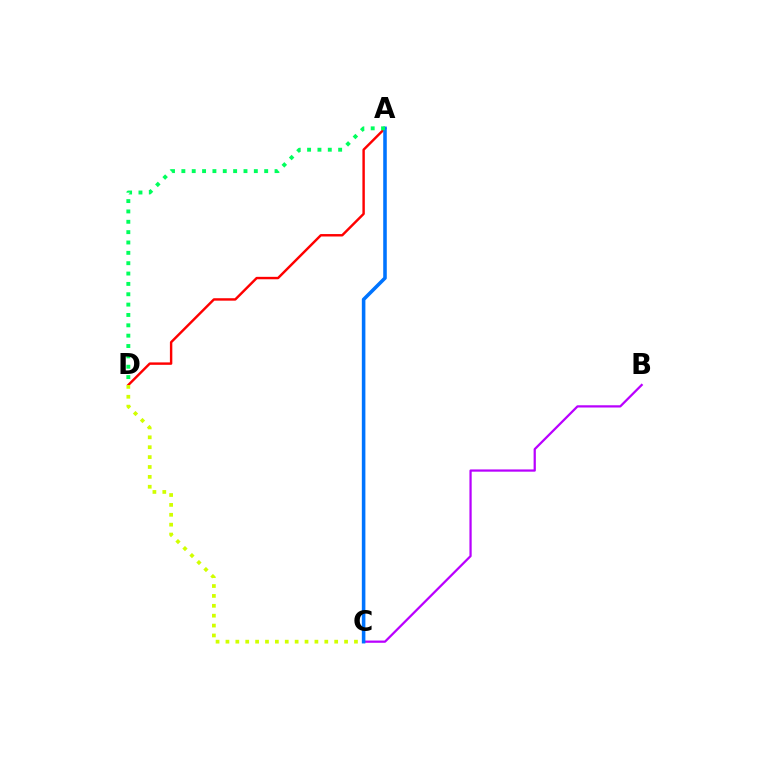{('A', 'D'): [{'color': '#ff0000', 'line_style': 'solid', 'thickness': 1.75}, {'color': '#00ff5c', 'line_style': 'dotted', 'thickness': 2.81}], ('B', 'C'): [{'color': '#b900ff', 'line_style': 'solid', 'thickness': 1.61}], ('C', 'D'): [{'color': '#d1ff00', 'line_style': 'dotted', 'thickness': 2.69}], ('A', 'C'): [{'color': '#0074ff', 'line_style': 'solid', 'thickness': 2.56}]}